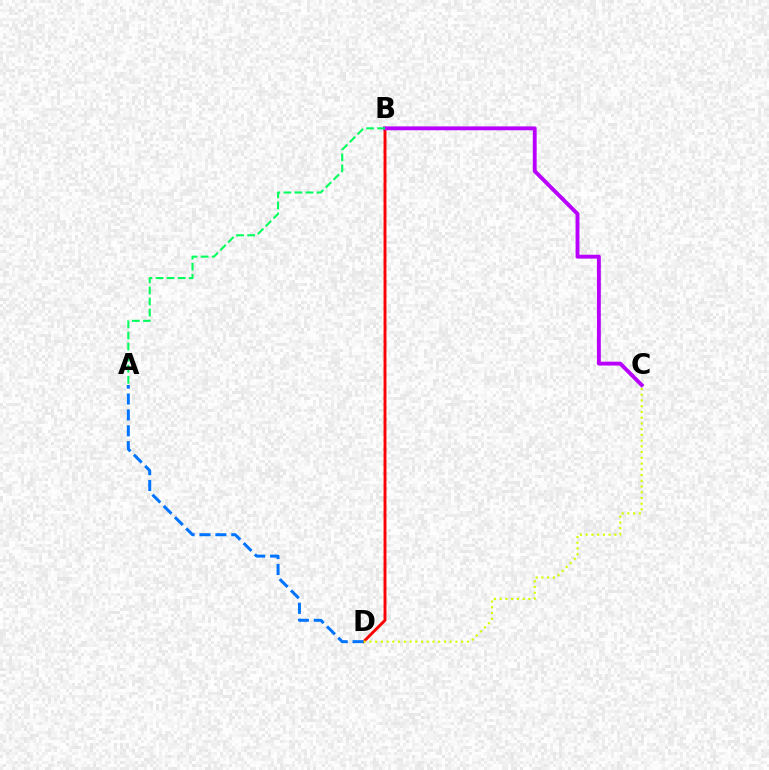{('B', 'D'): [{'color': '#ff0000', 'line_style': 'solid', 'thickness': 2.1}], ('B', 'C'): [{'color': '#b900ff', 'line_style': 'solid', 'thickness': 2.79}], ('A', 'B'): [{'color': '#00ff5c', 'line_style': 'dashed', 'thickness': 1.5}], ('A', 'D'): [{'color': '#0074ff', 'line_style': 'dashed', 'thickness': 2.16}], ('C', 'D'): [{'color': '#d1ff00', 'line_style': 'dotted', 'thickness': 1.56}]}